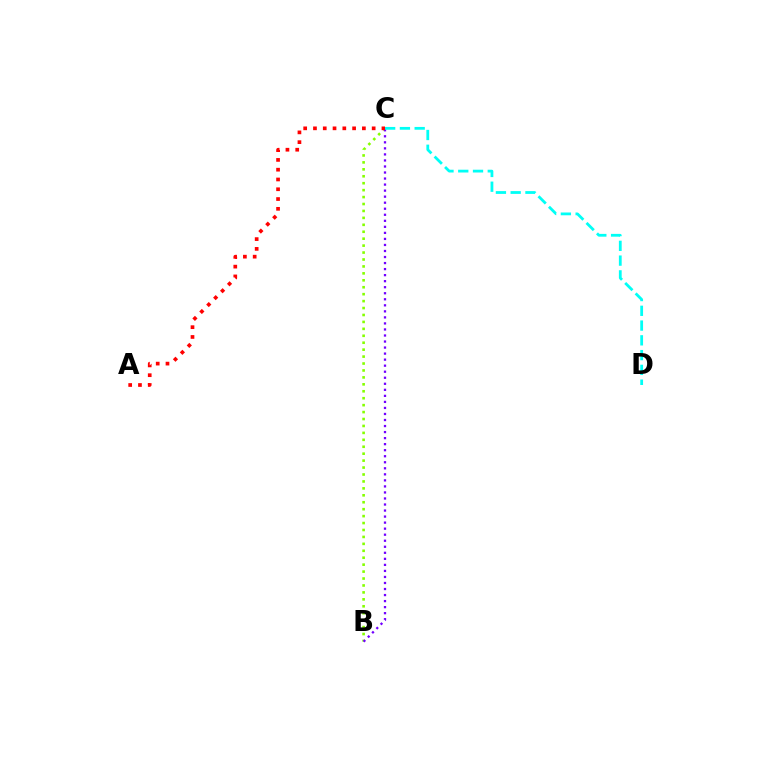{('B', 'C'): [{'color': '#84ff00', 'line_style': 'dotted', 'thickness': 1.88}, {'color': '#7200ff', 'line_style': 'dotted', 'thickness': 1.64}], ('C', 'D'): [{'color': '#00fff6', 'line_style': 'dashed', 'thickness': 2.01}], ('A', 'C'): [{'color': '#ff0000', 'line_style': 'dotted', 'thickness': 2.66}]}